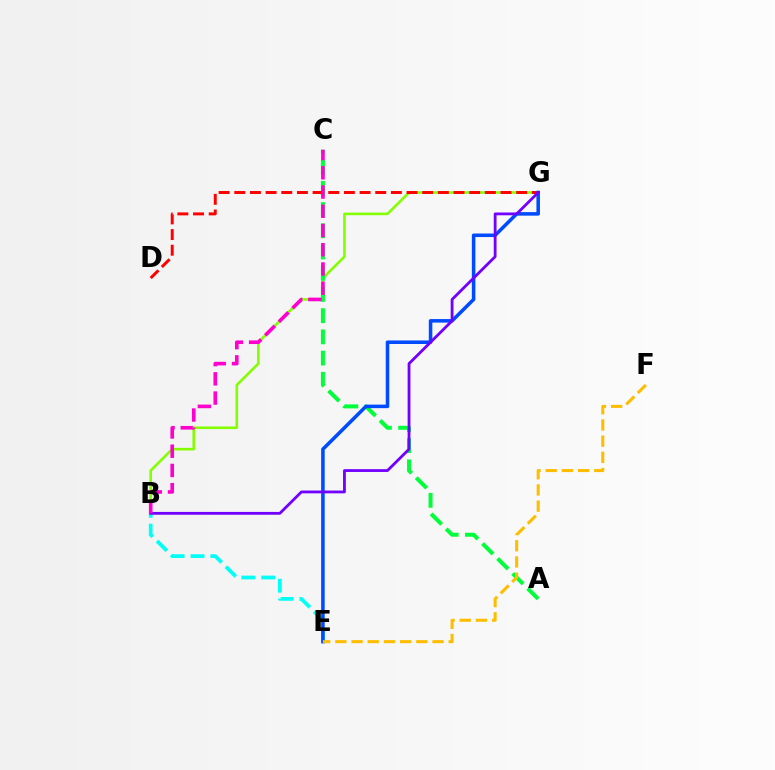{('B', 'E'): [{'color': '#00fff6', 'line_style': 'dashed', 'thickness': 2.7}], ('B', 'G'): [{'color': '#84ff00', 'line_style': 'solid', 'thickness': 1.88}, {'color': '#7200ff', 'line_style': 'solid', 'thickness': 2.02}], ('A', 'C'): [{'color': '#00ff39', 'line_style': 'dashed', 'thickness': 2.88}], ('D', 'G'): [{'color': '#ff0000', 'line_style': 'dashed', 'thickness': 2.13}], ('E', 'G'): [{'color': '#004bff', 'line_style': 'solid', 'thickness': 2.55}], ('B', 'C'): [{'color': '#ff00cf', 'line_style': 'dashed', 'thickness': 2.61}], ('E', 'F'): [{'color': '#ffbd00', 'line_style': 'dashed', 'thickness': 2.2}]}